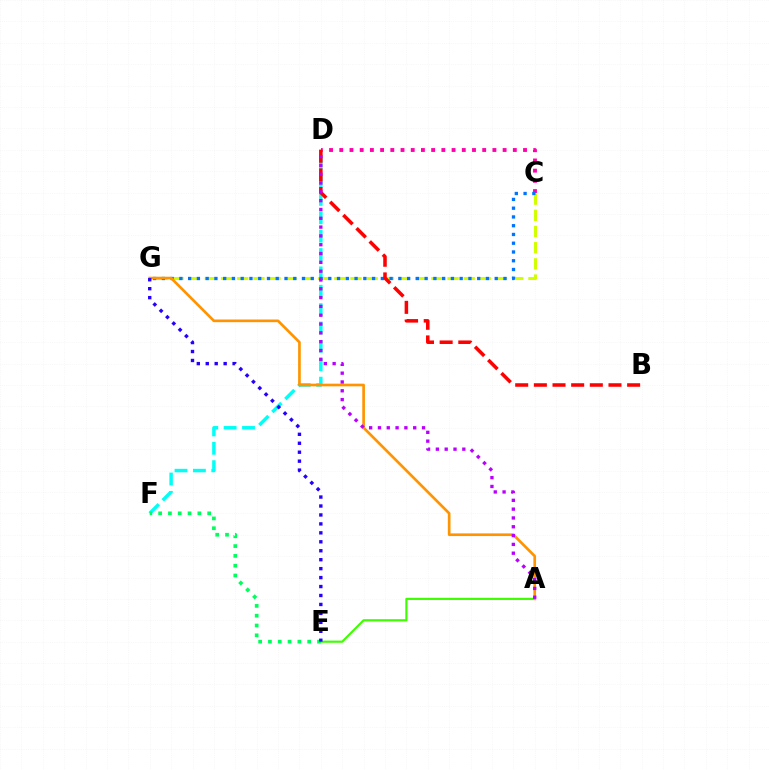{('C', 'G'): [{'color': '#d1ff00', 'line_style': 'dashed', 'thickness': 2.2}, {'color': '#0074ff', 'line_style': 'dotted', 'thickness': 2.38}], ('D', 'F'): [{'color': '#00fff6', 'line_style': 'dashed', 'thickness': 2.5}], ('C', 'D'): [{'color': '#ff00ac', 'line_style': 'dotted', 'thickness': 2.77}], ('B', 'D'): [{'color': '#ff0000', 'line_style': 'dashed', 'thickness': 2.53}], ('A', 'G'): [{'color': '#ff9400', 'line_style': 'solid', 'thickness': 1.92}], ('A', 'E'): [{'color': '#3dff00', 'line_style': 'solid', 'thickness': 1.56}], ('A', 'D'): [{'color': '#b900ff', 'line_style': 'dotted', 'thickness': 2.39}], ('E', 'F'): [{'color': '#00ff5c', 'line_style': 'dotted', 'thickness': 2.67}], ('E', 'G'): [{'color': '#2500ff', 'line_style': 'dotted', 'thickness': 2.43}]}